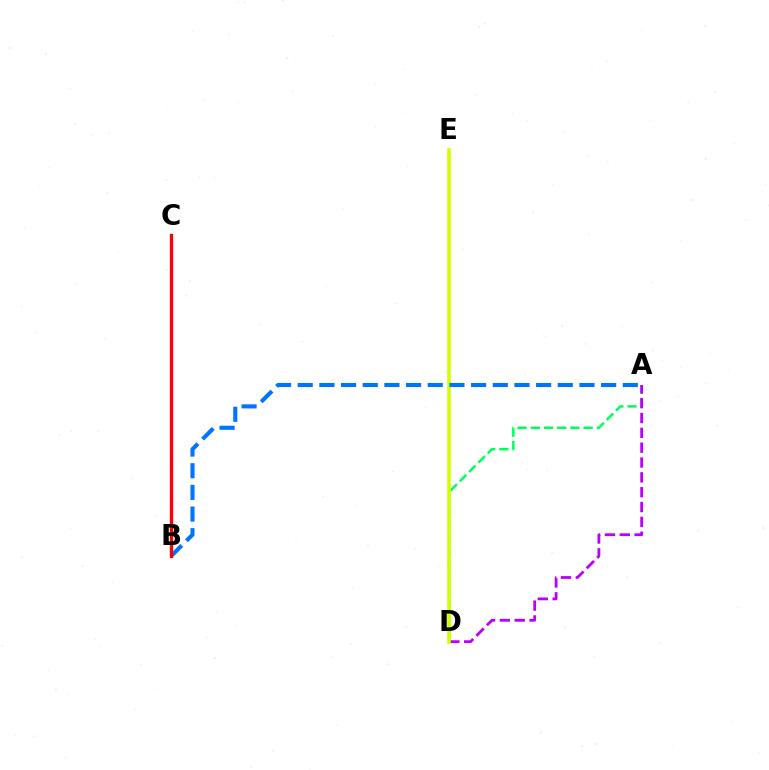{('A', 'D'): [{'color': '#00ff5c', 'line_style': 'dashed', 'thickness': 1.79}, {'color': '#b900ff', 'line_style': 'dashed', 'thickness': 2.02}], ('D', 'E'): [{'color': '#d1ff00', 'line_style': 'solid', 'thickness': 2.57}], ('A', 'B'): [{'color': '#0074ff', 'line_style': 'dashed', 'thickness': 2.94}], ('B', 'C'): [{'color': '#ff0000', 'line_style': 'solid', 'thickness': 2.38}]}